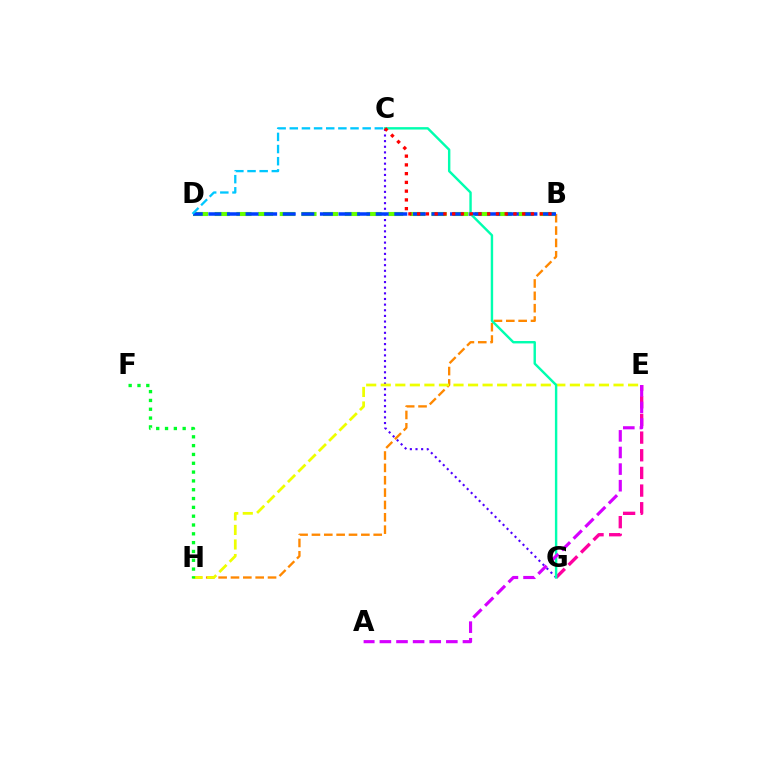{('C', 'G'): [{'color': '#4f00ff', 'line_style': 'dotted', 'thickness': 1.53}, {'color': '#00ffaf', 'line_style': 'solid', 'thickness': 1.74}], ('B', 'D'): [{'color': '#66ff00', 'line_style': 'dashed', 'thickness': 2.95}, {'color': '#003fff', 'line_style': 'dashed', 'thickness': 2.53}], ('E', 'G'): [{'color': '#ff00a0', 'line_style': 'dashed', 'thickness': 2.4}], ('B', 'H'): [{'color': '#ff8800', 'line_style': 'dashed', 'thickness': 1.68}], ('E', 'H'): [{'color': '#eeff00', 'line_style': 'dashed', 'thickness': 1.98}], ('B', 'C'): [{'color': '#ff0000', 'line_style': 'dotted', 'thickness': 2.38}], ('C', 'D'): [{'color': '#00c7ff', 'line_style': 'dashed', 'thickness': 1.65}], ('F', 'H'): [{'color': '#00ff27', 'line_style': 'dotted', 'thickness': 2.4}], ('A', 'E'): [{'color': '#d600ff', 'line_style': 'dashed', 'thickness': 2.26}]}